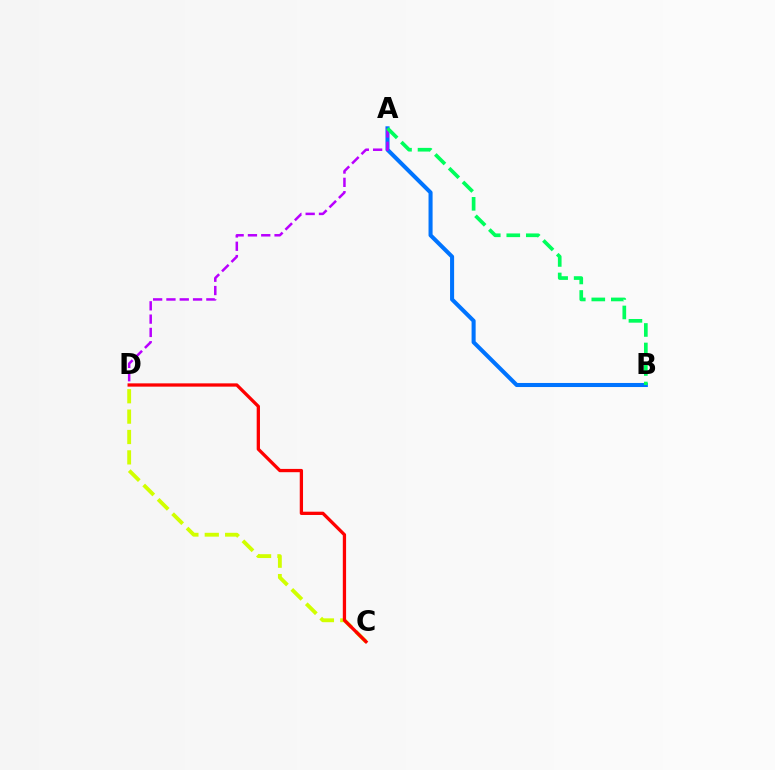{('A', 'B'): [{'color': '#0074ff', 'line_style': 'solid', 'thickness': 2.92}, {'color': '#00ff5c', 'line_style': 'dashed', 'thickness': 2.65}], ('C', 'D'): [{'color': '#d1ff00', 'line_style': 'dashed', 'thickness': 2.77}, {'color': '#ff0000', 'line_style': 'solid', 'thickness': 2.36}], ('A', 'D'): [{'color': '#b900ff', 'line_style': 'dashed', 'thickness': 1.81}]}